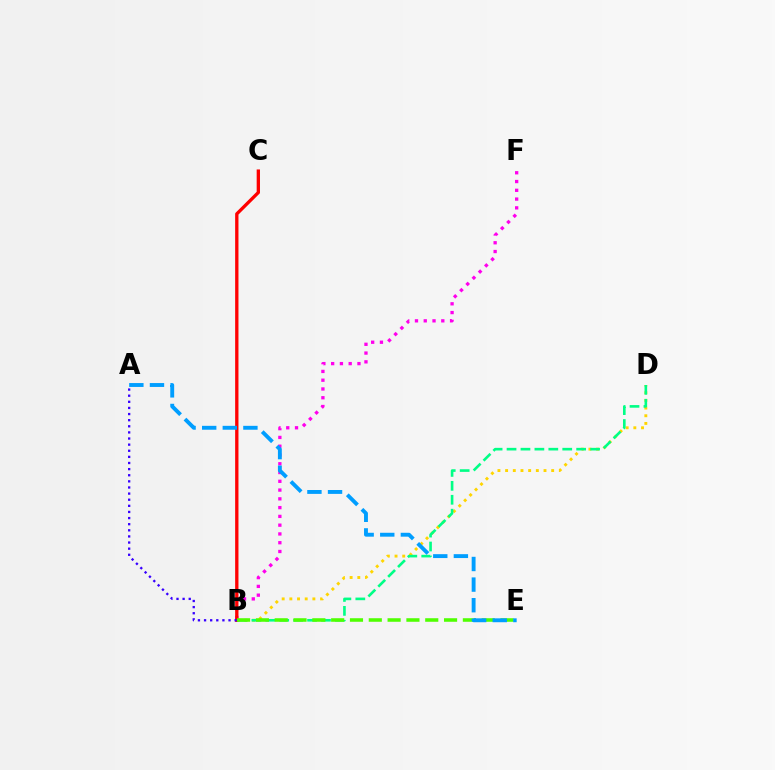{('B', 'D'): [{'color': '#ffd500', 'line_style': 'dotted', 'thickness': 2.09}, {'color': '#00ff86', 'line_style': 'dashed', 'thickness': 1.89}], ('B', 'F'): [{'color': '#ff00ed', 'line_style': 'dotted', 'thickness': 2.38}], ('B', 'C'): [{'color': '#ff0000', 'line_style': 'solid', 'thickness': 2.39}], ('A', 'B'): [{'color': '#3700ff', 'line_style': 'dotted', 'thickness': 1.66}], ('B', 'E'): [{'color': '#4fff00', 'line_style': 'dashed', 'thickness': 2.56}], ('A', 'E'): [{'color': '#009eff', 'line_style': 'dashed', 'thickness': 2.8}]}